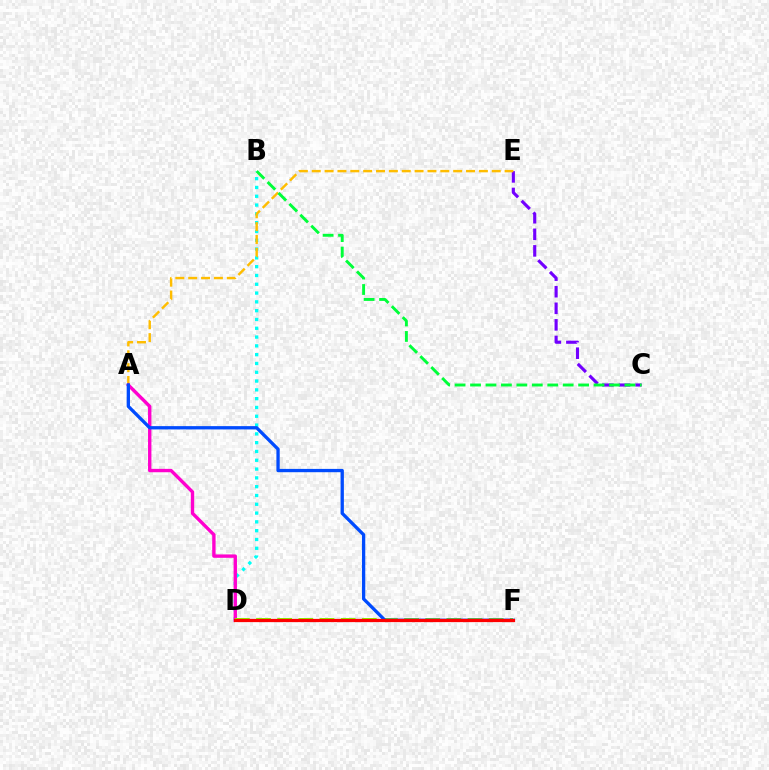{('B', 'D'): [{'color': '#00fff6', 'line_style': 'dotted', 'thickness': 2.39}], ('C', 'E'): [{'color': '#7200ff', 'line_style': 'dashed', 'thickness': 2.25}], ('A', 'E'): [{'color': '#ffbd00', 'line_style': 'dashed', 'thickness': 1.75}], ('A', 'D'): [{'color': '#ff00cf', 'line_style': 'solid', 'thickness': 2.43}], ('D', 'F'): [{'color': '#84ff00', 'line_style': 'dashed', 'thickness': 2.87}, {'color': '#ff0000', 'line_style': 'solid', 'thickness': 2.33}], ('A', 'F'): [{'color': '#004bff', 'line_style': 'solid', 'thickness': 2.38}], ('B', 'C'): [{'color': '#00ff39', 'line_style': 'dashed', 'thickness': 2.1}]}